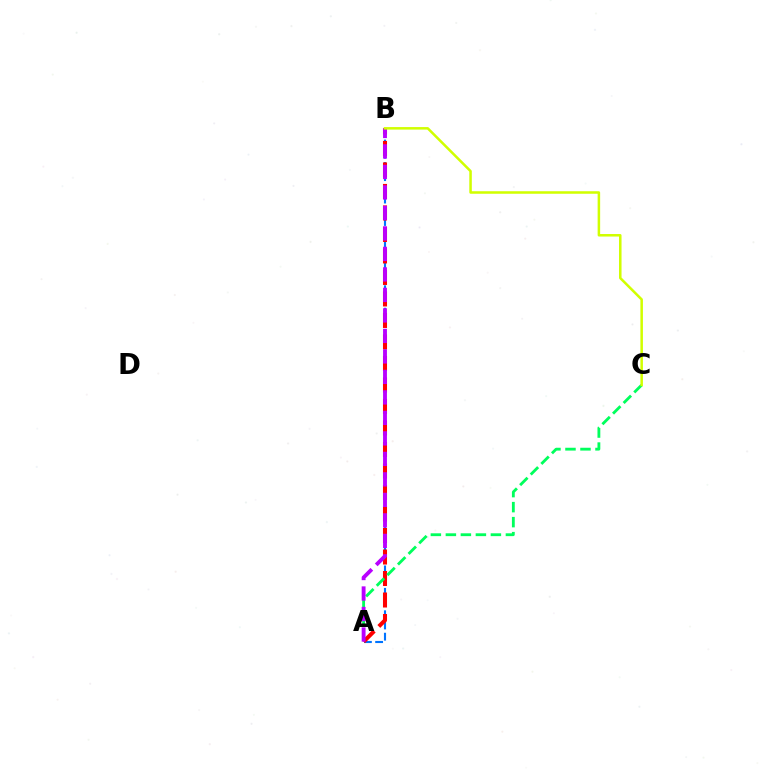{('A', 'B'): [{'color': '#0074ff', 'line_style': 'dashed', 'thickness': 1.52}, {'color': '#ff0000', 'line_style': 'dashed', 'thickness': 2.92}, {'color': '#b900ff', 'line_style': 'dashed', 'thickness': 2.78}], ('A', 'C'): [{'color': '#00ff5c', 'line_style': 'dashed', 'thickness': 2.04}], ('B', 'C'): [{'color': '#d1ff00', 'line_style': 'solid', 'thickness': 1.82}]}